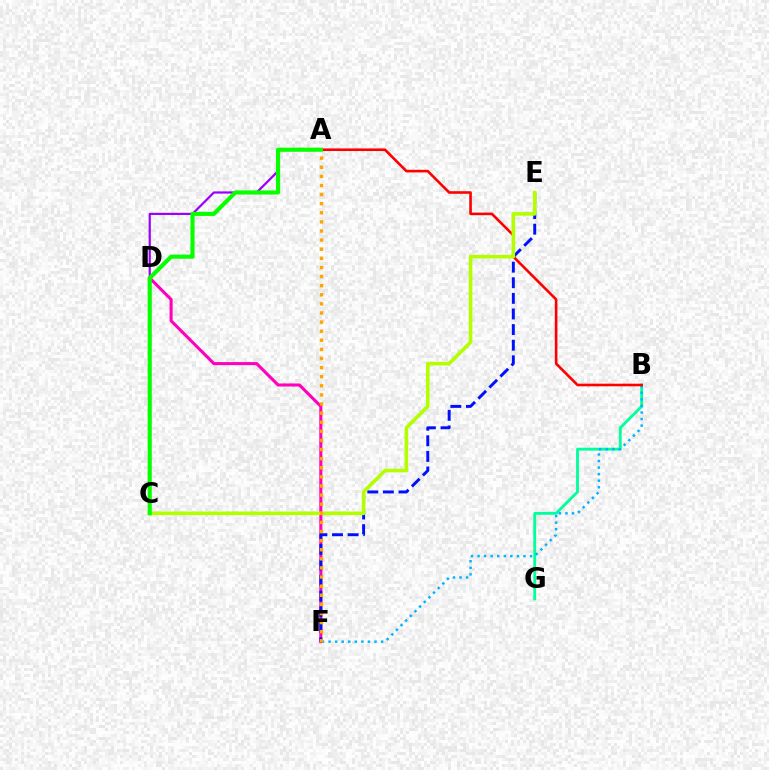{('B', 'G'): [{'color': '#00ff9d', 'line_style': 'solid', 'thickness': 2.04}], ('A', 'D'): [{'color': '#9b00ff', 'line_style': 'solid', 'thickness': 1.59}], ('B', 'F'): [{'color': '#00b5ff', 'line_style': 'dotted', 'thickness': 1.78}], ('A', 'B'): [{'color': '#ff0000', 'line_style': 'solid', 'thickness': 1.88}], ('D', 'F'): [{'color': '#ff00bd', 'line_style': 'solid', 'thickness': 2.21}], ('E', 'F'): [{'color': '#0010ff', 'line_style': 'dashed', 'thickness': 2.12}], ('C', 'E'): [{'color': '#b3ff00', 'line_style': 'solid', 'thickness': 2.59}], ('A', 'F'): [{'color': '#ffa500', 'line_style': 'dotted', 'thickness': 2.47}], ('A', 'C'): [{'color': '#08ff00', 'line_style': 'solid', 'thickness': 2.98}]}